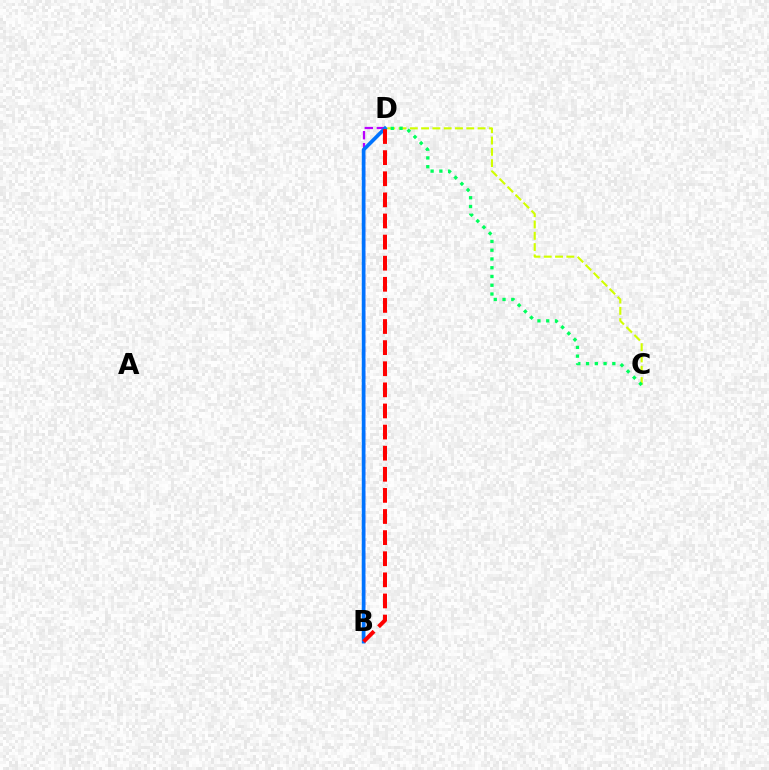{('C', 'D'): [{'color': '#d1ff00', 'line_style': 'dashed', 'thickness': 1.53}, {'color': '#00ff5c', 'line_style': 'dotted', 'thickness': 2.38}], ('B', 'D'): [{'color': '#b900ff', 'line_style': 'dashed', 'thickness': 1.63}, {'color': '#0074ff', 'line_style': 'solid', 'thickness': 2.66}, {'color': '#ff0000', 'line_style': 'dashed', 'thickness': 2.87}]}